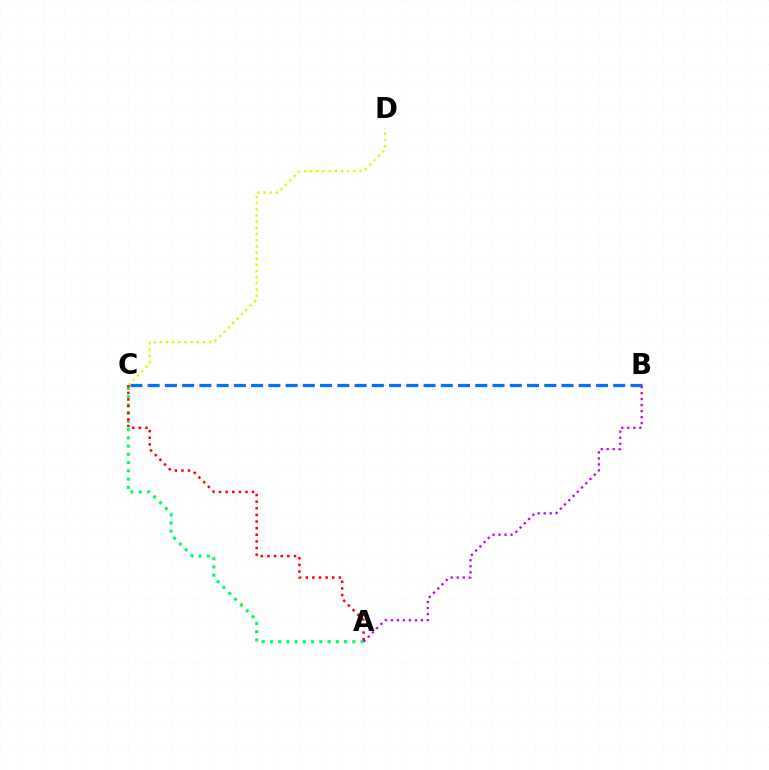{('B', 'C'): [{'color': '#0074ff', 'line_style': 'dashed', 'thickness': 2.34}], ('A', 'C'): [{'color': '#00ff5c', 'line_style': 'dotted', 'thickness': 2.24}, {'color': '#ff0000', 'line_style': 'dotted', 'thickness': 1.8}], ('C', 'D'): [{'color': '#d1ff00', 'line_style': 'dotted', 'thickness': 1.68}], ('A', 'B'): [{'color': '#b900ff', 'line_style': 'dotted', 'thickness': 1.63}]}